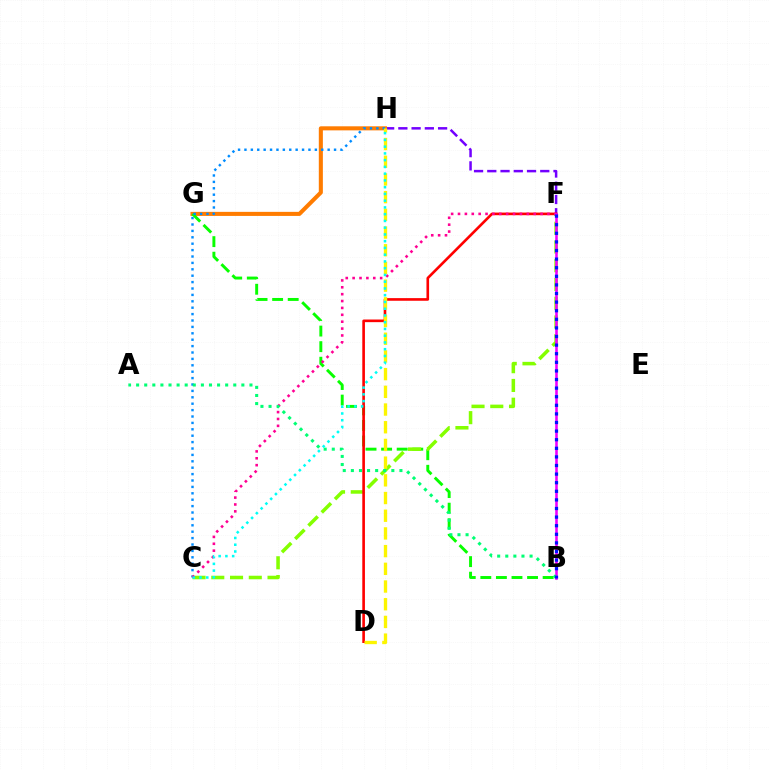{('F', 'H'): [{'color': '#7200ff', 'line_style': 'dashed', 'thickness': 1.8}], ('G', 'H'): [{'color': '#ff7c00', 'line_style': 'solid', 'thickness': 2.93}], ('B', 'G'): [{'color': '#08ff00', 'line_style': 'dashed', 'thickness': 2.12}], ('C', 'H'): [{'color': '#008cff', 'line_style': 'dotted', 'thickness': 1.74}, {'color': '#00fff6', 'line_style': 'dotted', 'thickness': 1.83}], ('C', 'F'): [{'color': '#84ff00', 'line_style': 'dashed', 'thickness': 2.55}, {'color': '#ff0094', 'line_style': 'dotted', 'thickness': 1.87}], ('D', 'F'): [{'color': '#ff0000', 'line_style': 'solid', 'thickness': 1.9}], ('D', 'H'): [{'color': '#fcf500', 'line_style': 'dashed', 'thickness': 2.4}], ('B', 'F'): [{'color': '#ee00ff', 'line_style': 'solid', 'thickness': 1.85}, {'color': '#0010ff', 'line_style': 'dotted', 'thickness': 2.34}], ('A', 'B'): [{'color': '#00ff74', 'line_style': 'dotted', 'thickness': 2.2}]}